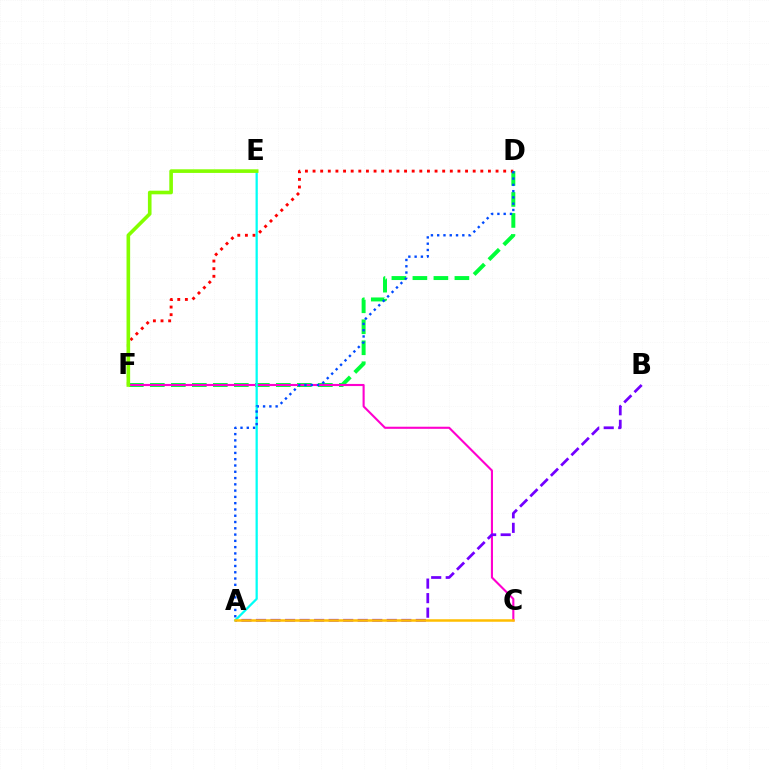{('D', 'F'): [{'color': '#00ff39', 'line_style': 'dashed', 'thickness': 2.85}, {'color': '#ff0000', 'line_style': 'dotted', 'thickness': 2.07}], ('C', 'F'): [{'color': '#ff00cf', 'line_style': 'solid', 'thickness': 1.52}], ('A', 'B'): [{'color': '#7200ff', 'line_style': 'dashed', 'thickness': 1.97}], ('A', 'E'): [{'color': '#00fff6', 'line_style': 'solid', 'thickness': 1.62}], ('A', 'D'): [{'color': '#004bff', 'line_style': 'dotted', 'thickness': 1.71}], ('A', 'C'): [{'color': '#ffbd00', 'line_style': 'solid', 'thickness': 1.8}], ('E', 'F'): [{'color': '#84ff00', 'line_style': 'solid', 'thickness': 2.61}]}